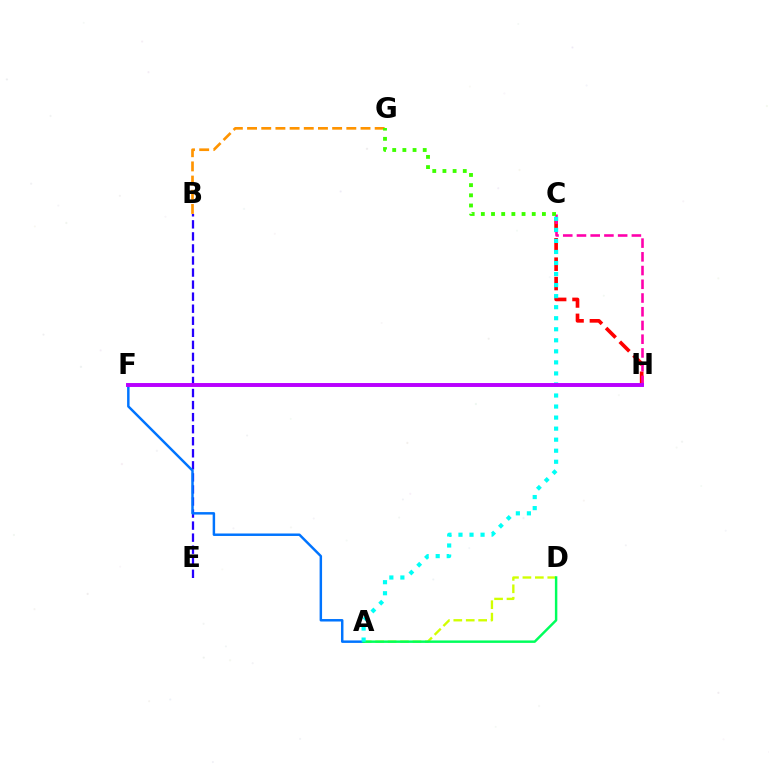{('B', 'E'): [{'color': '#2500ff', 'line_style': 'dashed', 'thickness': 1.64}], ('C', 'H'): [{'color': '#ff0000', 'line_style': 'dashed', 'thickness': 2.63}, {'color': '#ff00ac', 'line_style': 'dashed', 'thickness': 1.86}], ('A', 'D'): [{'color': '#d1ff00', 'line_style': 'dashed', 'thickness': 1.69}, {'color': '#00ff5c', 'line_style': 'solid', 'thickness': 1.76}], ('A', 'F'): [{'color': '#0074ff', 'line_style': 'solid', 'thickness': 1.78}], ('B', 'G'): [{'color': '#ff9400', 'line_style': 'dashed', 'thickness': 1.93}], ('C', 'G'): [{'color': '#3dff00', 'line_style': 'dotted', 'thickness': 2.76}], ('A', 'C'): [{'color': '#00fff6', 'line_style': 'dotted', 'thickness': 3.0}], ('F', 'H'): [{'color': '#b900ff', 'line_style': 'solid', 'thickness': 2.83}]}